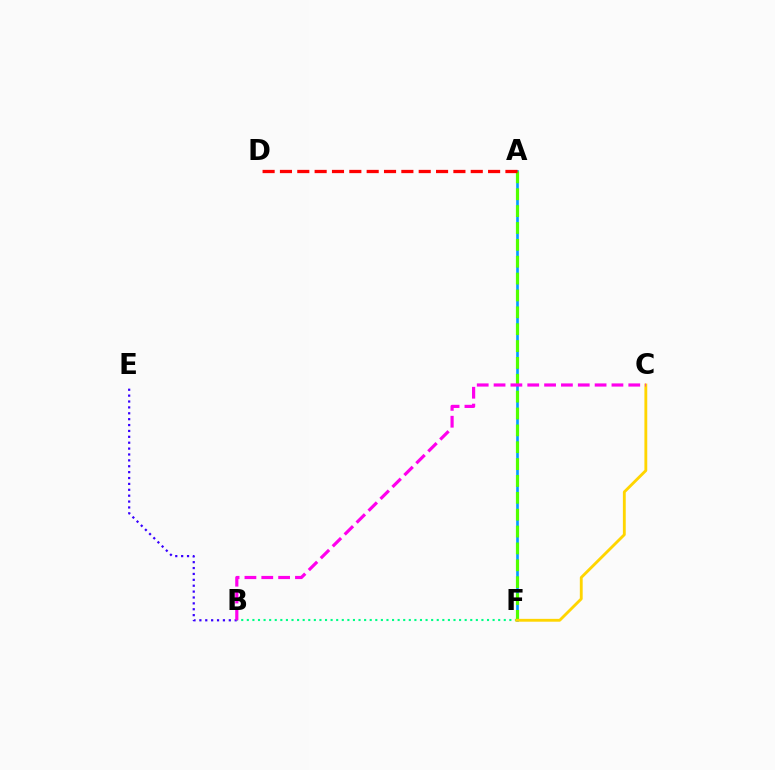{('B', 'E'): [{'color': '#3700ff', 'line_style': 'dotted', 'thickness': 1.6}], ('A', 'F'): [{'color': '#009eff', 'line_style': 'solid', 'thickness': 1.91}, {'color': '#4fff00', 'line_style': 'dashed', 'thickness': 2.29}], ('B', 'F'): [{'color': '#00ff86', 'line_style': 'dotted', 'thickness': 1.52}], ('C', 'F'): [{'color': '#ffd500', 'line_style': 'solid', 'thickness': 2.05}], ('A', 'D'): [{'color': '#ff0000', 'line_style': 'dashed', 'thickness': 2.36}], ('B', 'C'): [{'color': '#ff00ed', 'line_style': 'dashed', 'thickness': 2.29}]}